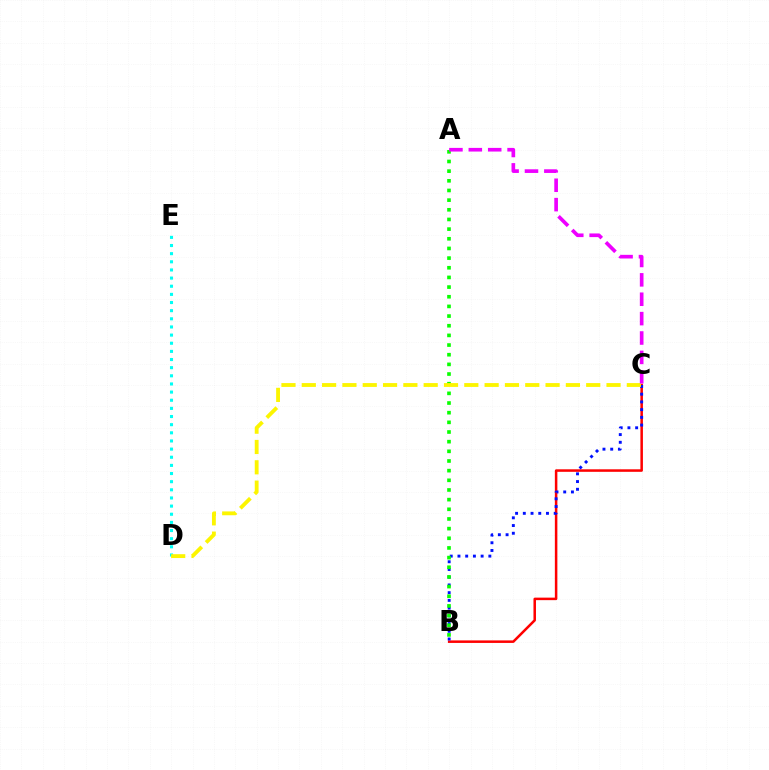{('D', 'E'): [{'color': '#00fff6', 'line_style': 'dotted', 'thickness': 2.21}], ('B', 'C'): [{'color': '#ff0000', 'line_style': 'solid', 'thickness': 1.81}, {'color': '#0010ff', 'line_style': 'dotted', 'thickness': 2.1}], ('A', 'B'): [{'color': '#08ff00', 'line_style': 'dotted', 'thickness': 2.62}], ('C', 'D'): [{'color': '#fcf500', 'line_style': 'dashed', 'thickness': 2.76}], ('A', 'C'): [{'color': '#ee00ff', 'line_style': 'dashed', 'thickness': 2.63}]}